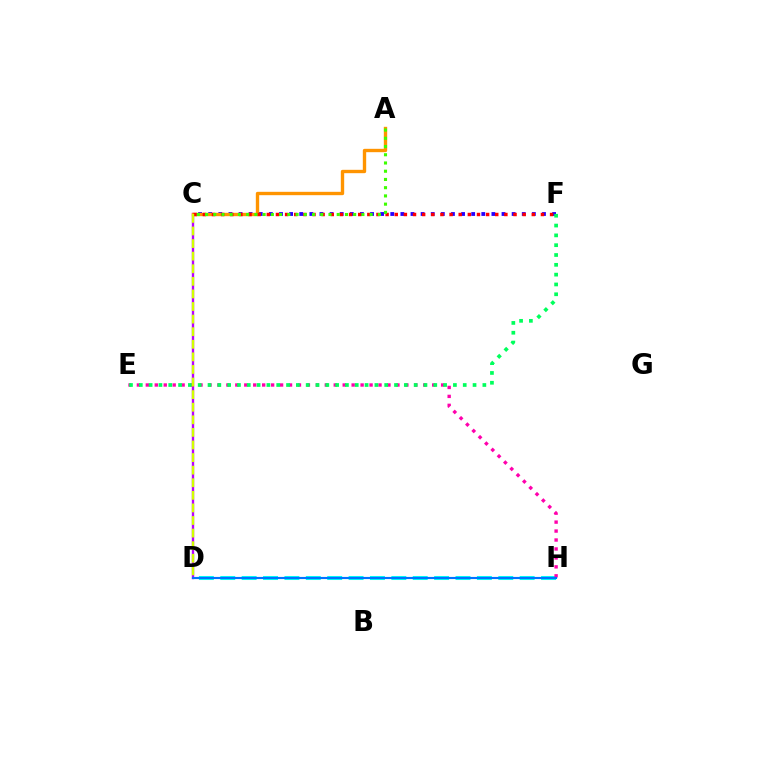{('C', 'F'): [{'color': '#2500ff', 'line_style': 'dotted', 'thickness': 2.75}, {'color': '#ff0000', 'line_style': 'dotted', 'thickness': 2.48}], ('C', 'D'): [{'color': '#b900ff', 'line_style': 'solid', 'thickness': 1.7}, {'color': '#d1ff00', 'line_style': 'dashed', 'thickness': 1.71}], ('D', 'H'): [{'color': '#00fff6', 'line_style': 'dashed', 'thickness': 2.91}, {'color': '#0074ff', 'line_style': 'solid', 'thickness': 1.55}], ('A', 'C'): [{'color': '#ff9400', 'line_style': 'solid', 'thickness': 2.42}, {'color': '#3dff00', 'line_style': 'dotted', 'thickness': 2.24}], ('E', 'H'): [{'color': '#ff00ac', 'line_style': 'dotted', 'thickness': 2.43}], ('E', 'F'): [{'color': '#00ff5c', 'line_style': 'dotted', 'thickness': 2.67}]}